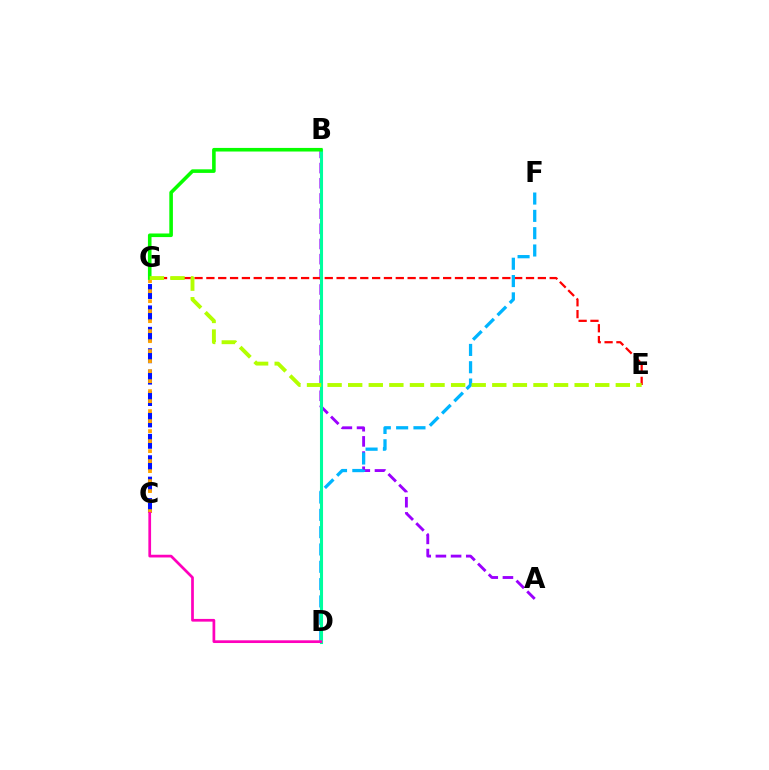{('A', 'B'): [{'color': '#9b00ff', 'line_style': 'dashed', 'thickness': 2.06}], ('E', 'G'): [{'color': '#ff0000', 'line_style': 'dashed', 'thickness': 1.61}, {'color': '#b3ff00', 'line_style': 'dashed', 'thickness': 2.8}], ('D', 'F'): [{'color': '#00b5ff', 'line_style': 'dashed', 'thickness': 2.35}], ('C', 'G'): [{'color': '#0010ff', 'line_style': 'dashed', 'thickness': 2.91}, {'color': '#ffa500', 'line_style': 'dotted', 'thickness': 2.72}], ('B', 'D'): [{'color': '#00ff9d', 'line_style': 'solid', 'thickness': 2.21}], ('C', 'D'): [{'color': '#ff00bd', 'line_style': 'solid', 'thickness': 1.96}], ('B', 'G'): [{'color': '#08ff00', 'line_style': 'solid', 'thickness': 2.59}]}